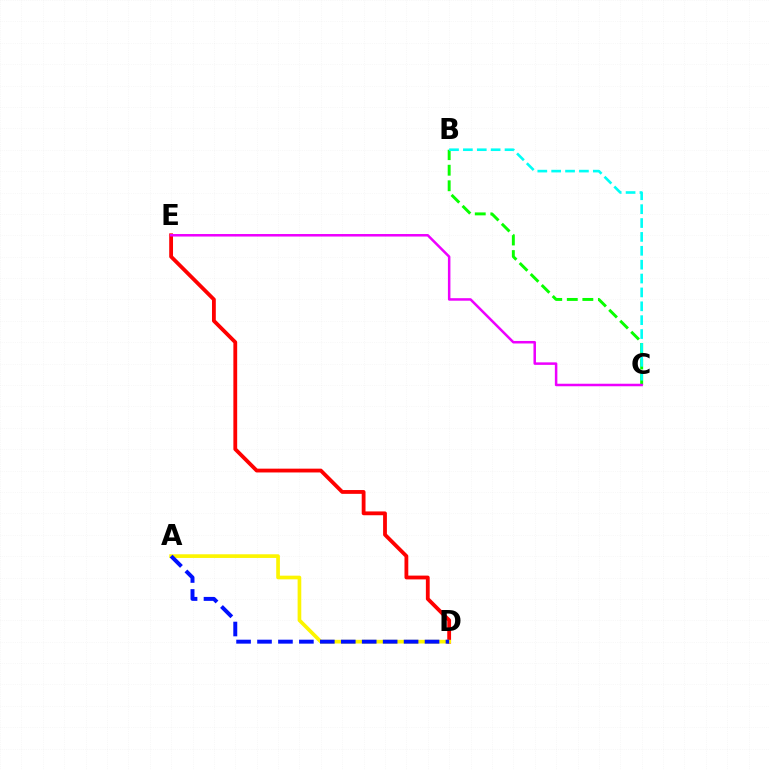{('B', 'C'): [{'color': '#08ff00', 'line_style': 'dashed', 'thickness': 2.11}, {'color': '#00fff6', 'line_style': 'dashed', 'thickness': 1.89}], ('D', 'E'): [{'color': '#ff0000', 'line_style': 'solid', 'thickness': 2.74}], ('A', 'D'): [{'color': '#fcf500', 'line_style': 'solid', 'thickness': 2.64}, {'color': '#0010ff', 'line_style': 'dashed', 'thickness': 2.84}], ('C', 'E'): [{'color': '#ee00ff', 'line_style': 'solid', 'thickness': 1.81}]}